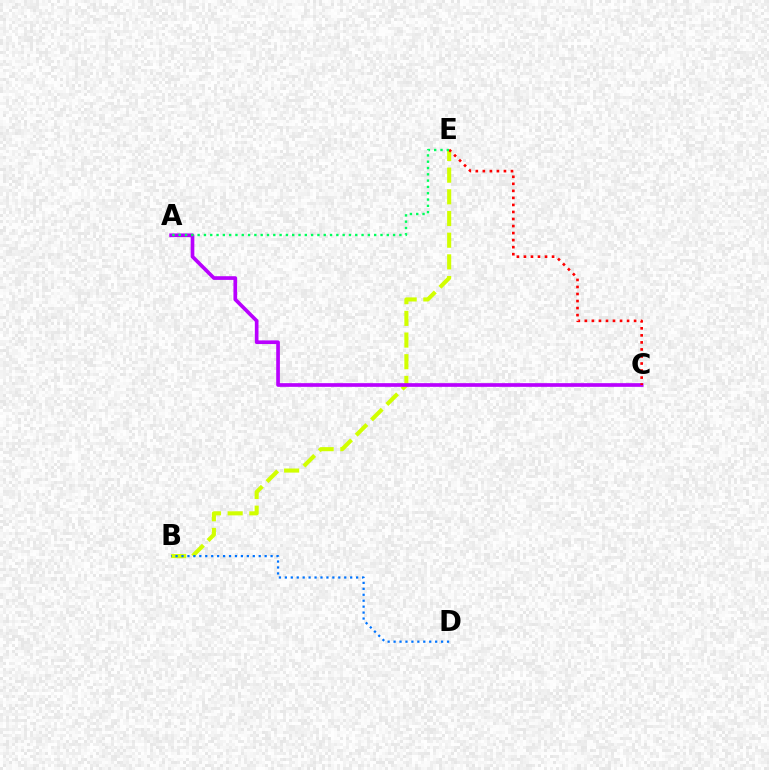{('B', 'E'): [{'color': '#d1ff00', 'line_style': 'dashed', 'thickness': 2.95}], ('B', 'D'): [{'color': '#0074ff', 'line_style': 'dotted', 'thickness': 1.61}], ('A', 'C'): [{'color': '#b900ff', 'line_style': 'solid', 'thickness': 2.65}], ('C', 'E'): [{'color': '#ff0000', 'line_style': 'dotted', 'thickness': 1.91}], ('A', 'E'): [{'color': '#00ff5c', 'line_style': 'dotted', 'thickness': 1.71}]}